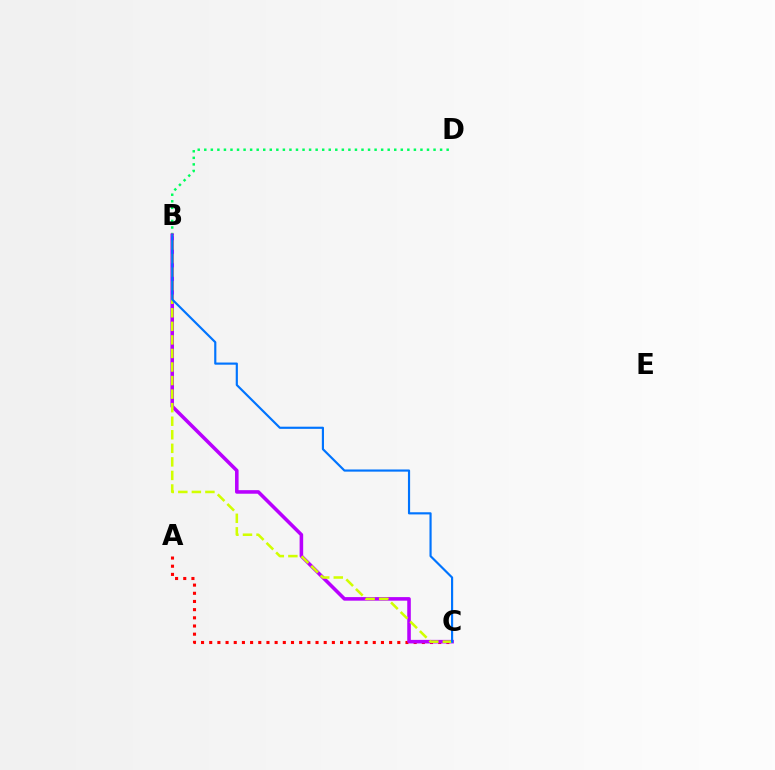{('B', 'D'): [{'color': '#00ff5c', 'line_style': 'dotted', 'thickness': 1.78}], ('A', 'C'): [{'color': '#ff0000', 'line_style': 'dotted', 'thickness': 2.22}], ('B', 'C'): [{'color': '#b900ff', 'line_style': 'solid', 'thickness': 2.57}, {'color': '#d1ff00', 'line_style': 'dashed', 'thickness': 1.84}, {'color': '#0074ff', 'line_style': 'solid', 'thickness': 1.56}]}